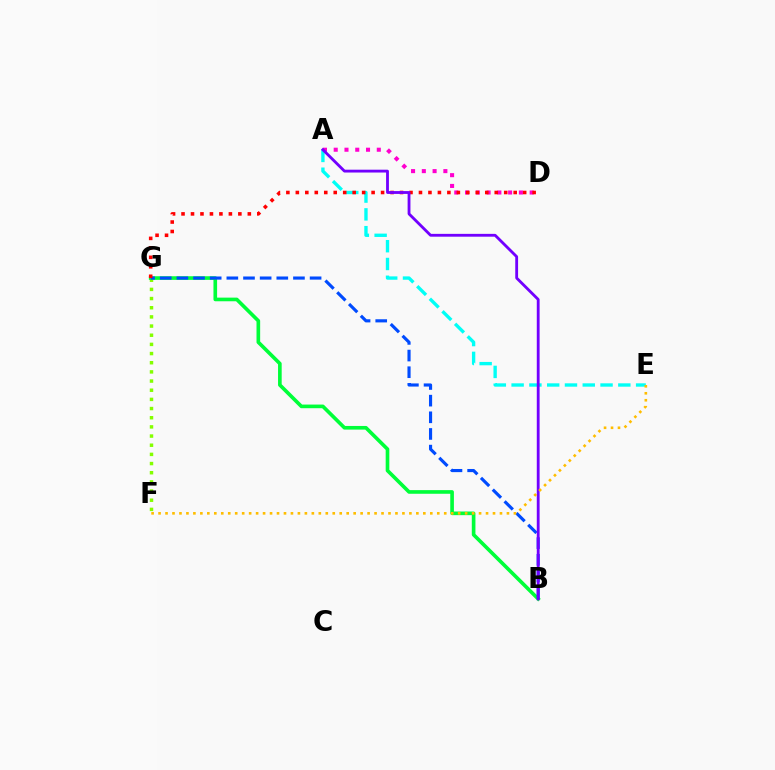{('A', 'D'): [{'color': '#ff00cf', 'line_style': 'dotted', 'thickness': 2.93}], ('F', 'G'): [{'color': '#84ff00', 'line_style': 'dotted', 'thickness': 2.49}], ('B', 'G'): [{'color': '#00ff39', 'line_style': 'solid', 'thickness': 2.62}, {'color': '#004bff', 'line_style': 'dashed', 'thickness': 2.26}], ('A', 'E'): [{'color': '#00fff6', 'line_style': 'dashed', 'thickness': 2.42}], ('D', 'G'): [{'color': '#ff0000', 'line_style': 'dotted', 'thickness': 2.57}], ('A', 'B'): [{'color': '#7200ff', 'line_style': 'solid', 'thickness': 2.04}], ('E', 'F'): [{'color': '#ffbd00', 'line_style': 'dotted', 'thickness': 1.89}]}